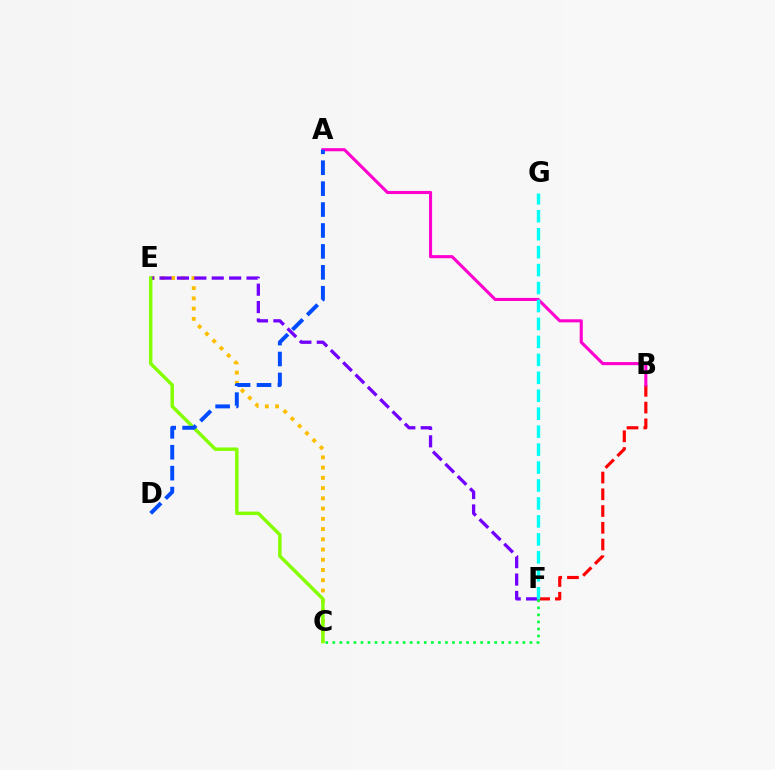{('B', 'F'): [{'color': '#ff0000', 'line_style': 'dashed', 'thickness': 2.27}], ('C', 'E'): [{'color': '#ffbd00', 'line_style': 'dotted', 'thickness': 2.78}, {'color': '#84ff00', 'line_style': 'solid', 'thickness': 2.48}], ('E', 'F'): [{'color': '#7200ff', 'line_style': 'dashed', 'thickness': 2.36}], ('A', 'B'): [{'color': '#ff00cf', 'line_style': 'solid', 'thickness': 2.23}], ('F', 'G'): [{'color': '#00fff6', 'line_style': 'dashed', 'thickness': 2.44}], ('C', 'F'): [{'color': '#00ff39', 'line_style': 'dotted', 'thickness': 1.91}], ('A', 'D'): [{'color': '#004bff', 'line_style': 'dashed', 'thickness': 2.84}]}